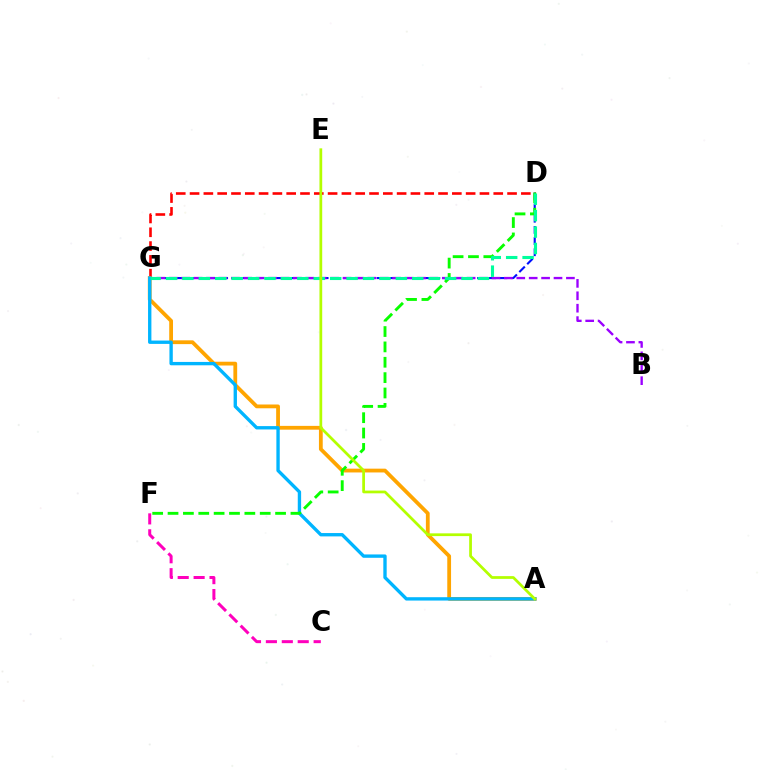{('D', 'G'): [{'color': '#0010ff', 'line_style': 'dashed', 'thickness': 1.52}, {'color': '#ff0000', 'line_style': 'dashed', 'thickness': 1.88}, {'color': '#00ff9d', 'line_style': 'dashed', 'thickness': 2.23}], ('C', 'F'): [{'color': '#ff00bd', 'line_style': 'dashed', 'thickness': 2.16}], ('B', 'G'): [{'color': '#9b00ff', 'line_style': 'dashed', 'thickness': 1.69}], ('A', 'G'): [{'color': '#ffa500', 'line_style': 'solid', 'thickness': 2.73}, {'color': '#00b5ff', 'line_style': 'solid', 'thickness': 2.41}], ('D', 'F'): [{'color': '#08ff00', 'line_style': 'dashed', 'thickness': 2.09}], ('A', 'E'): [{'color': '#b3ff00', 'line_style': 'solid', 'thickness': 1.98}]}